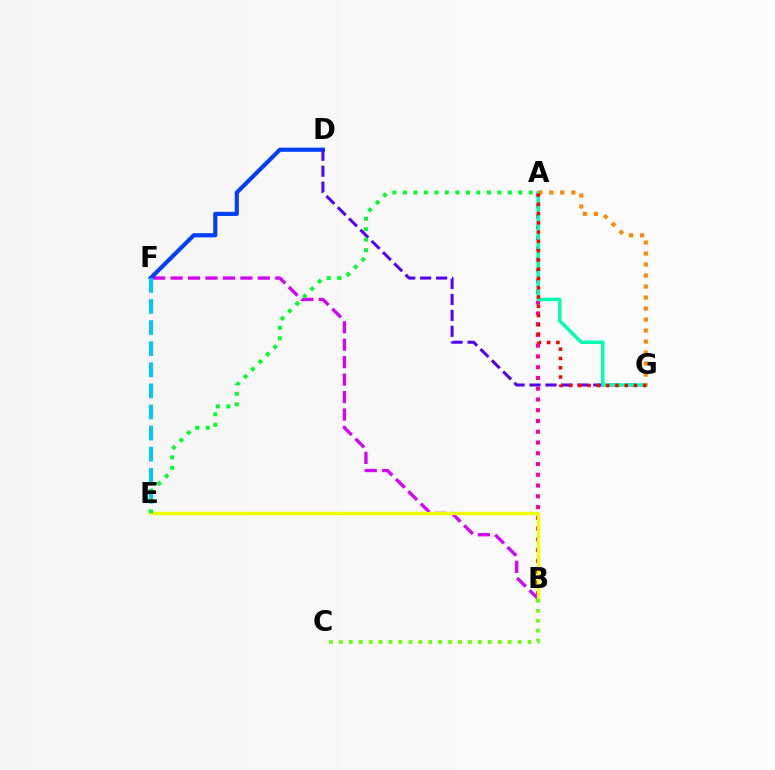{('A', 'B'): [{'color': '#ff00a0', 'line_style': 'dotted', 'thickness': 2.92}], ('B', 'F'): [{'color': '#d600ff', 'line_style': 'dashed', 'thickness': 2.37}], ('B', 'E'): [{'color': '#eeff00', 'line_style': 'solid', 'thickness': 2.45}], ('D', 'F'): [{'color': '#003fff', 'line_style': 'solid', 'thickness': 2.98}], ('D', 'G'): [{'color': '#4f00ff', 'line_style': 'dashed', 'thickness': 2.16}], ('A', 'G'): [{'color': '#00ffaf', 'line_style': 'solid', 'thickness': 2.5}, {'color': '#ff8800', 'line_style': 'dotted', 'thickness': 2.99}, {'color': '#ff0000', 'line_style': 'dotted', 'thickness': 2.52}], ('B', 'C'): [{'color': '#66ff00', 'line_style': 'dotted', 'thickness': 2.7}], ('E', 'F'): [{'color': '#00c7ff', 'line_style': 'dashed', 'thickness': 2.87}], ('A', 'E'): [{'color': '#00ff27', 'line_style': 'dotted', 'thickness': 2.85}]}